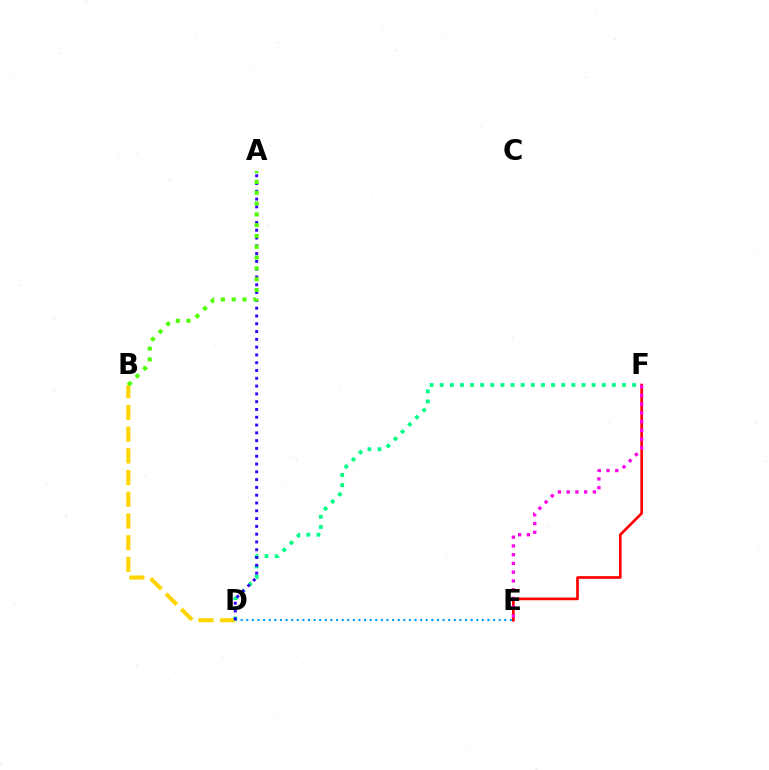{('E', 'F'): [{'color': '#ff0000', 'line_style': 'solid', 'thickness': 1.93}, {'color': '#ff00ed', 'line_style': 'dotted', 'thickness': 2.38}], ('B', 'D'): [{'color': '#ffd500', 'line_style': 'dashed', 'thickness': 2.95}], ('D', 'E'): [{'color': '#009eff', 'line_style': 'dotted', 'thickness': 1.52}], ('D', 'F'): [{'color': '#00ff86', 'line_style': 'dotted', 'thickness': 2.75}], ('A', 'D'): [{'color': '#3700ff', 'line_style': 'dotted', 'thickness': 2.12}], ('A', 'B'): [{'color': '#4fff00', 'line_style': 'dotted', 'thickness': 2.94}]}